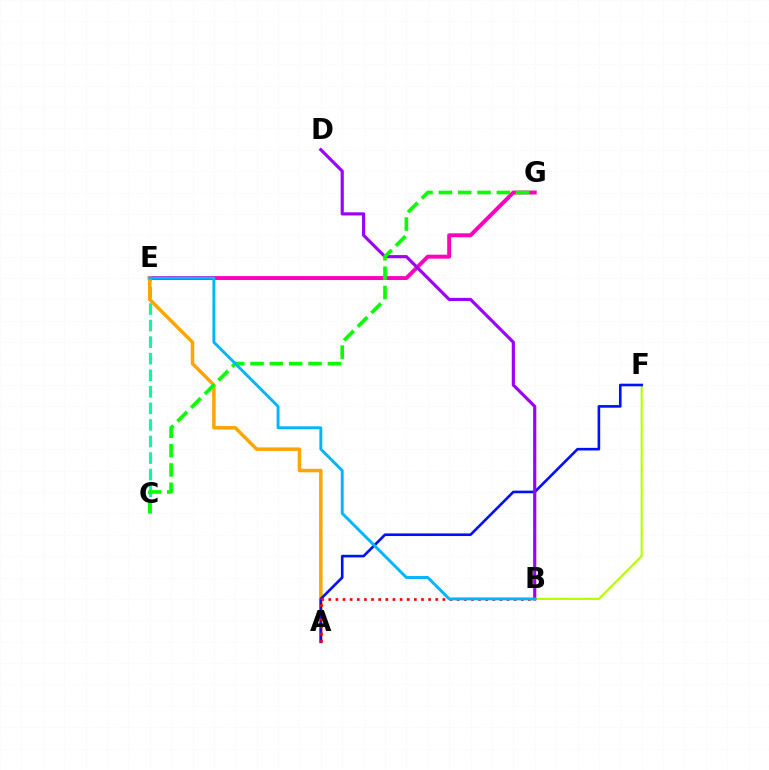{('E', 'G'): [{'color': '#ff00bd', 'line_style': 'solid', 'thickness': 2.83}], ('B', 'F'): [{'color': '#b3ff00', 'line_style': 'solid', 'thickness': 1.52}], ('C', 'E'): [{'color': '#00ff9d', 'line_style': 'dashed', 'thickness': 2.25}], ('A', 'E'): [{'color': '#ffa500', 'line_style': 'solid', 'thickness': 2.52}], ('A', 'F'): [{'color': '#0010ff', 'line_style': 'solid', 'thickness': 1.89}], ('B', 'D'): [{'color': '#9b00ff', 'line_style': 'solid', 'thickness': 2.27}], ('A', 'B'): [{'color': '#ff0000', 'line_style': 'dotted', 'thickness': 1.94}], ('C', 'G'): [{'color': '#08ff00', 'line_style': 'dashed', 'thickness': 2.63}], ('B', 'E'): [{'color': '#00b5ff', 'line_style': 'solid', 'thickness': 2.1}]}